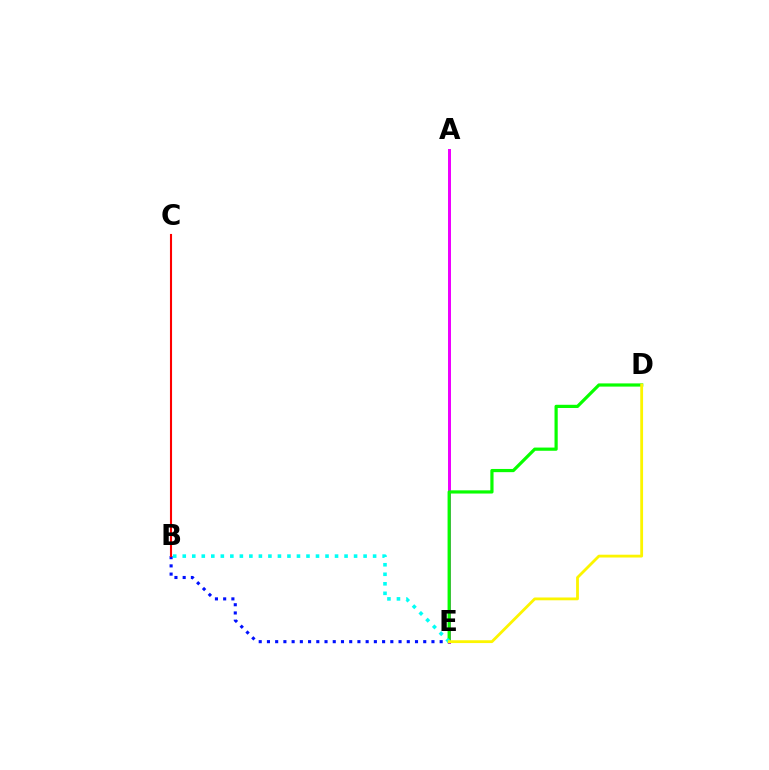{('B', 'E'): [{'color': '#0010ff', 'line_style': 'dotted', 'thickness': 2.23}, {'color': '#00fff6', 'line_style': 'dotted', 'thickness': 2.59}], ('A', 'E'): [{'color': '#ee00ff', 'line_style': 'solid', 'thickness': 2.15}], ('D', 'E'): [{'color': '#08ff00', 'line_style': 'solid', 'thickness': 2.3}, {'color': '#fcf500', 'line_style': 'solid', 'thickness': 2.02}], ('B', 'C'): [{'color': '#ff0000', 'line_style': 'solid', 'thickness': 1.51}]}